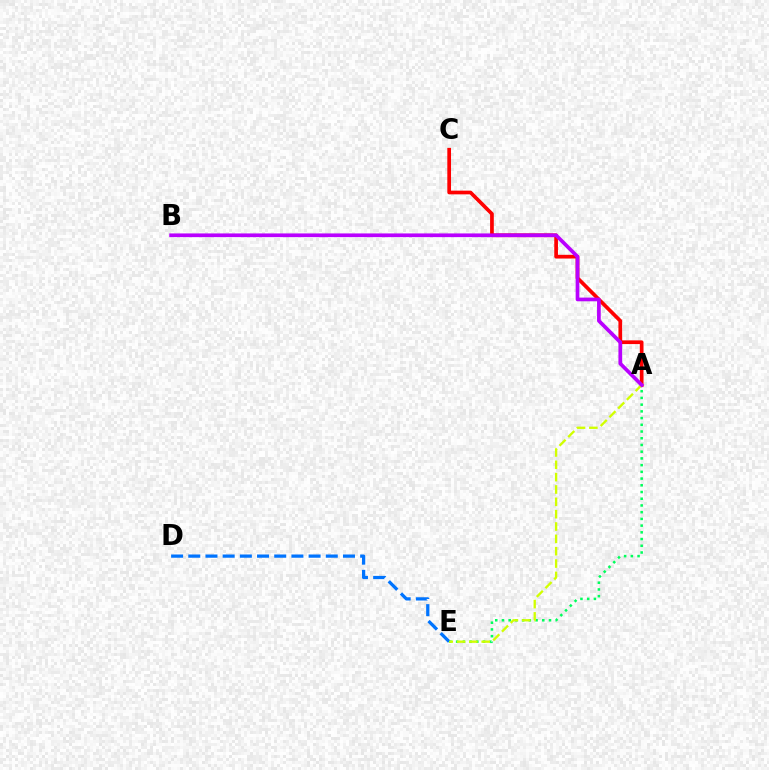{('A', 'E'): [{'color': '#00ff5c', 'line_style': 'dotted', 'thickness': 1.83}, {'color': '#d1ff00', 'line_style': 'dashed', 'thickness': 1.68}], ('A', 'C'): [{'color': '#ff0000', 'line_style': 'solid', 'thickness': 2.67}], ('D', 'E'): [{'color': '#0074ff', 'line_style': 'dashed', 'thickness': 2.33}], ('A', 'B'): [{'color': '#b900ff', 'line_style': 'solid', 'thickness': 2.66}]}